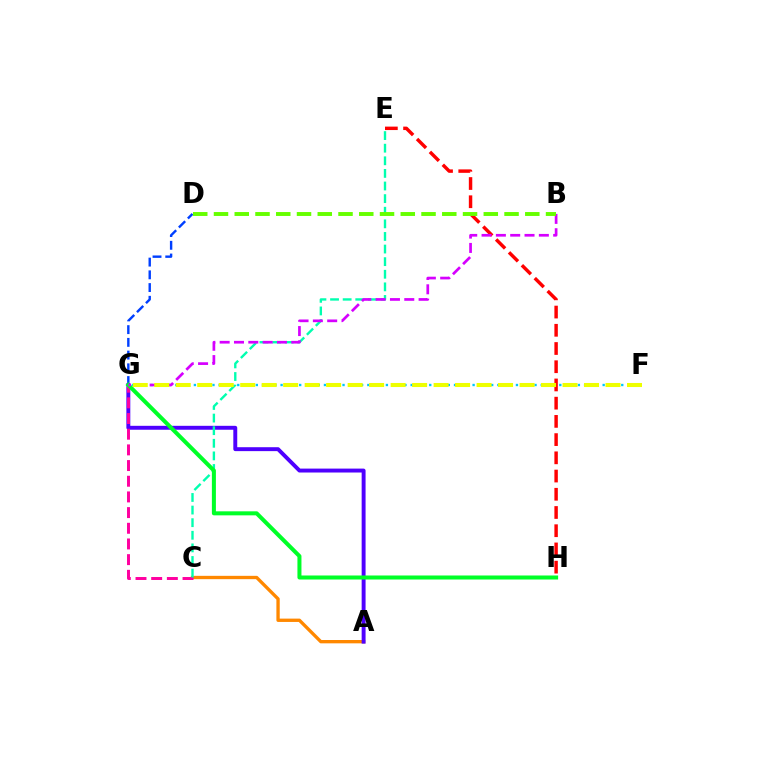{('A', 'C'): [{'color': '#ff8800', 'line_style': 'solid', 'thickness': 2.4}], ('D', 'G'): [{'color': '#003fff', 'line_style': 'dashed', 'thickness': 1.73}], ('F', 'G'): [{'color': '#00c7ff', 'line_style': 'dotted', 'thickness': 1.68}, {'color': '#eeff00', 'line_style': 'dashed', 'thickness': 2.92}], ('A', 'G'): [{'color': '#4f00ff', 'line_style': 'solid', 'thickness': 2.82}], ('C', 'G'): [{'color': '#ff00a0', 'line_style': 'dashed', 'thickness': 2.13}], ('C', 'E'): [{'color': '#00ffaf', 'line_style': 'dashed', 'thickness': 1.71}], ('E', 'H'): [{'color': '#ff0000', 'line_style': 'dashed', 'thickness': 2.48}], ('G', 'H'): [{'color': '#00ff27', 'line_style': 'solid', 'thickness': 2.89}], ('B', 'G'): [{'color': '#d600ff', 'line_style': 'dashed', 'thickness': 1.95}], ('B', 'D'): [{'color': '#66ff00', 'line_style': 'dashed', 'thickness': 2.82}]}